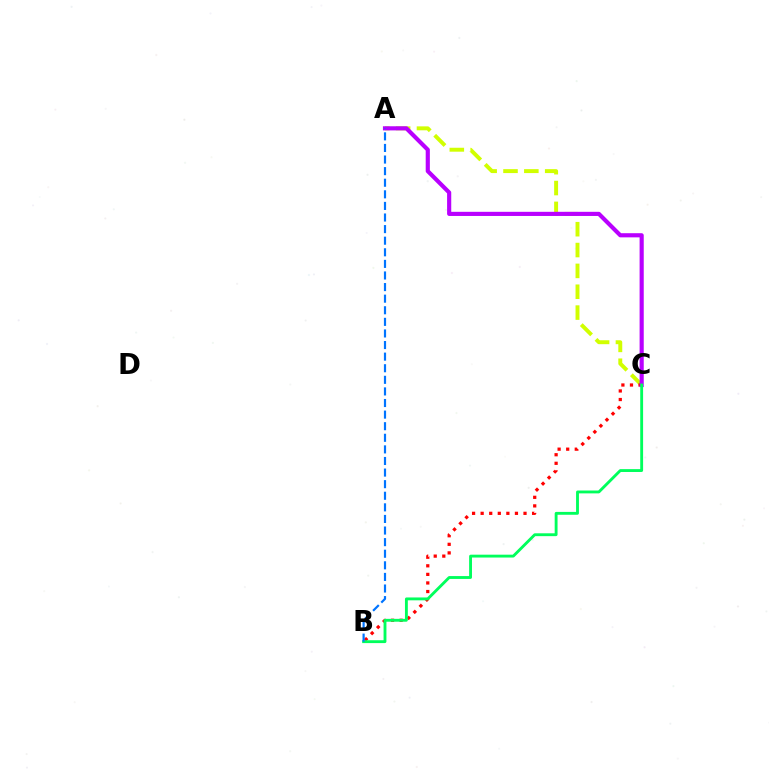{('A', 'C'): [{'color': '#d1ff00', 'line_style': 'dashed', 'thickness': 2.83}, {'color': '#b900ff', 'line_style': 'solid', 'thickness': 2.99}], ('B', 'C'): [{'color': '#ff0000', 'line_style': 'dotted', 'thickness': 2.33}, {'color': '#00ff5c', 'line_style': 'solid', 'thickness': 2.06}], ('A', 'B'): [{'color': '#0074ff', 'line_style': 'dashed', 'thickness': 1.57}]}